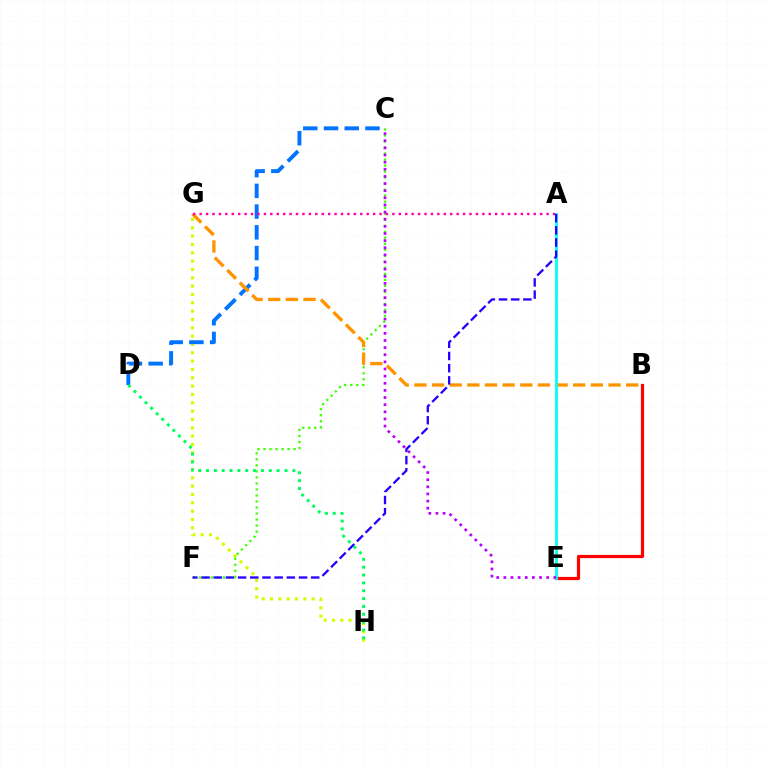{('G', 'H'): [{'color': '#d1ff00', 'line_style': 'dotted', 'thickness': 2.26}], ('C', 'F'): [{'color': '#3dff00', 'line_style': 'dotted', 'thickness': 1.63}], ('C', 'D'): [{'color': '#0074ff', 'line_style': 'dashed', 'thickness': 2.82}], ('B', 'E'): [{'color': '#ff0000', 'line_style': 'solid', 'thickness': 2.31}], ('B', 'G'): [{'color': '#ff9400', 'line_style': 'dashed', 'thickness': 2.4}], ('A', 'G'): [{'color': '#ff00ac', 'line_style': 'dotted', 'thickness': 1.75}], ('A', 'E'): [{'color': '#00fff6', 'line_style': 'solid', 'thickness': 2.02}], ('A', 'F'): [{'color': '#2500ff', 'line_style': 'dashed', 'thickness': 1.66}], ('C', 'E'): [{'color': '#b900ff', 'line_style': 'dotted', 'thickness': 1.94}], ('D', 'H'): [{'color': '#00ff5c', 'line_style': 'dotted', 'thickness': 2.13}]}